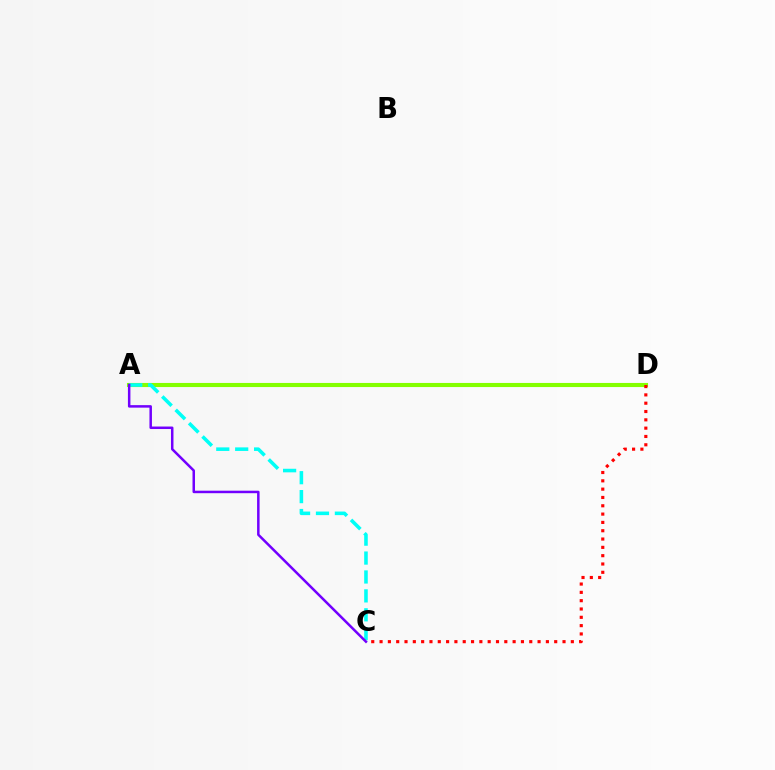{('A', 'D'): [{'color': '#84ff00', 'line_style': 'solid', 'thickness': 2.95}], ('C', 'D'): [{'color': '#ff0000', 'line_style': 'dotted', 'thickness': 2.26}], ('A', 'C'): [{'color': '#00fff6', 'line_style': 'dashed', 'thickness': 2.57}, {'color': '#7200ff', 'line_style': 'solid', 'thickness': 1.8}]}